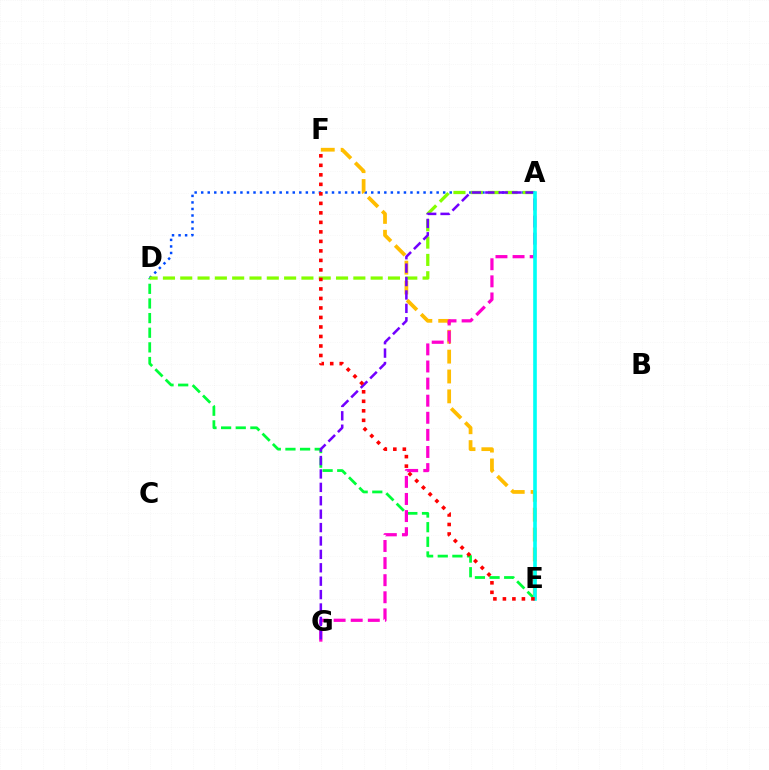{('A', 'D'): [{'color': '#004bff', 'line_style': 'dotted', 'thickness': 1.78}, {'color': '#84ff00', 'line_style': 'dashed', 'thickness': 2.35}], ('E', 'F'): [{'color': '#ffbd00', 'line_style': 'dashed', 'thickness': 2.7}, {'color': '#ff0000', 'line_style': 'dotted', 'thickness': 2.58}], ('D', 'E'): [{'color': '#00ff39', 'line_style': 'dashed', 'thickness': 1.99}], ('A', 'G'): [{'color': '#ff00cf', 'line_style': 'dashed', 'thickness': 2.32}, {'color': '#7200ff', 'line_style': 'dashed', 'thickness': 1.82}], ('A', 'E'): [{'color': '#00fff6', 'line_style': 'solid', 'thickness': 2.61}]}